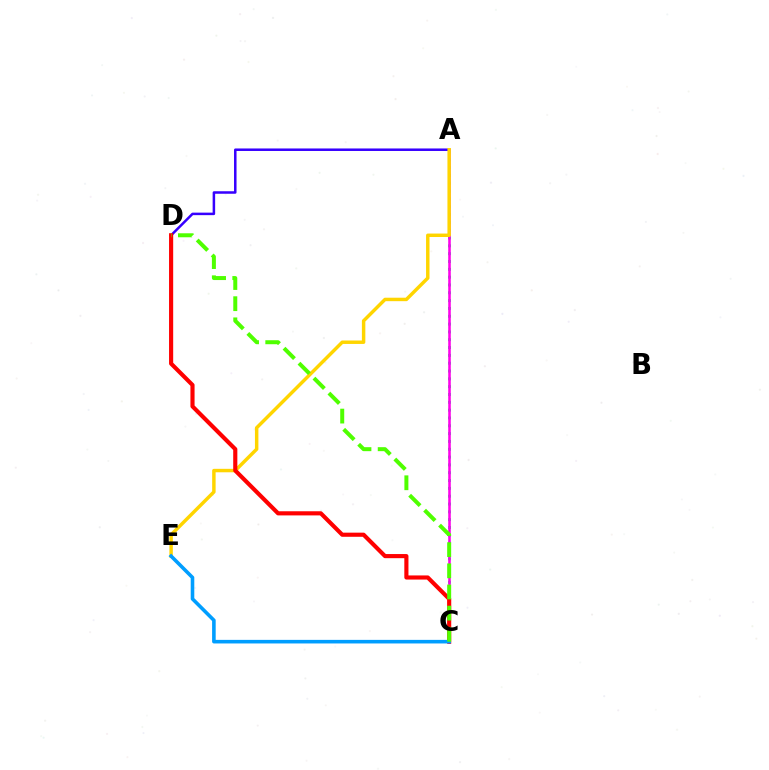{('A', 'D'): [{'color': '#3700ff', 'line_style': 'solid', 'thickness': 1.81}], ('A', 'C'): [{'color': '#00ff86', 'line_style': 'dotted', 'thickness': 2.13}, {'color': '#ff00ed', 'line_style': 'solid', 'thickness': 1.85}], ('A', 'E'): [{'color': '#ffd500', 'line_style': 'solid', 'thickness': 2.49}], ('C', 'D'): [{'color': '#ff0000', 'line_style': 'solid', 'thickness': 2.98}, {'color': '#4fff00', 'line_style': 'dashed', 'thickness': 2.87}], ('C', 'E'): [{'color': '#009eff', 'line_style': 'solid', 'thickness': 2.58}]}